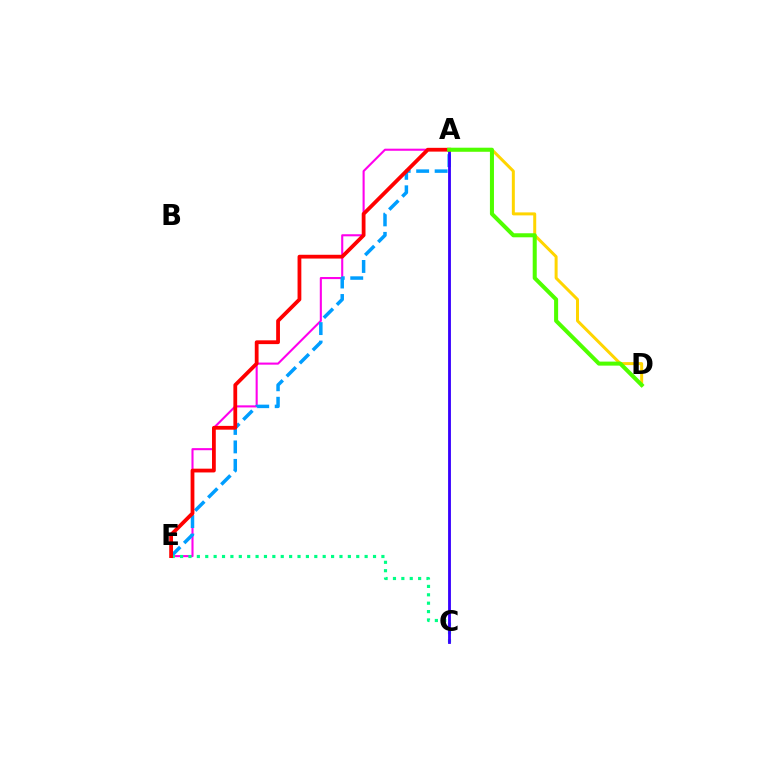{('A', 'E'): [{'color': '#ff00ed', 'line_style': 'solid', 'thickness': 1.51}, {'color': '#009eff', 'line_style': 'dashed', 'thickness': 2.51}, {'color': '#ff0000', 'line_style': 'solid', 'thickness': 2.73}], ('A', 'D'): [{'color': '#ffd500', 'line_style': 'solid', 'thickness': 2.16}, {'color': '#4fff00', 'line_style': 'solid', 'thickness': 2.91}], ('C', 'E'): [{'color': '#00ff86', 'line_style': 'dotted', 'thickness': 2.28}], ('A', 'C'): [{'color': '#3700ff', 'line_style': 'solid', 'thickness': 2.03}]}